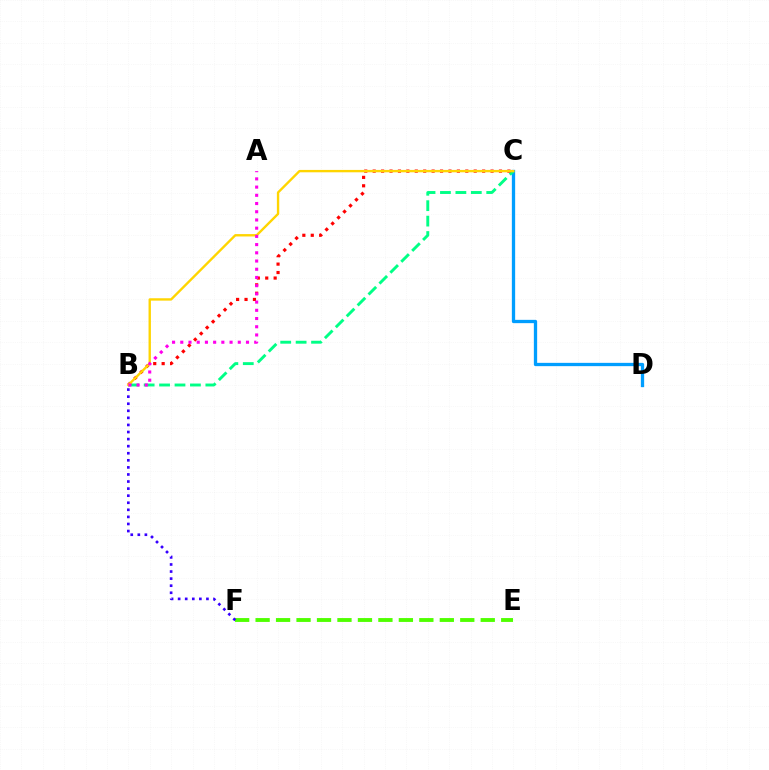{('C', 'D'): [{'color': '#009eff', 'line_style': 'solid', 'thickness': 2.37}], ('E', 'F'): [{'color': '#4fff00', 'line_style': 'dashed', 'thickness': 2.78}], ('B', 'C'): [{'color': '#00ff86', 'line_style': 'dashed', 'thickness': 2.1}, {'color': '#ff0000', 'line_style': 'dotted', 'thickness': 2.29}, {'color': '#ffd500', 'line_style': 'solid', 'thickness': 1.71}], ('A', 'B'): [{'color': '#ff00ed', 'line_style': 'dotted', 'thickness': 2.23}], ('B', 'F'): [{'color': '#3700ff', 'line_style': 'dotted', 'thickness': 1.92}]}